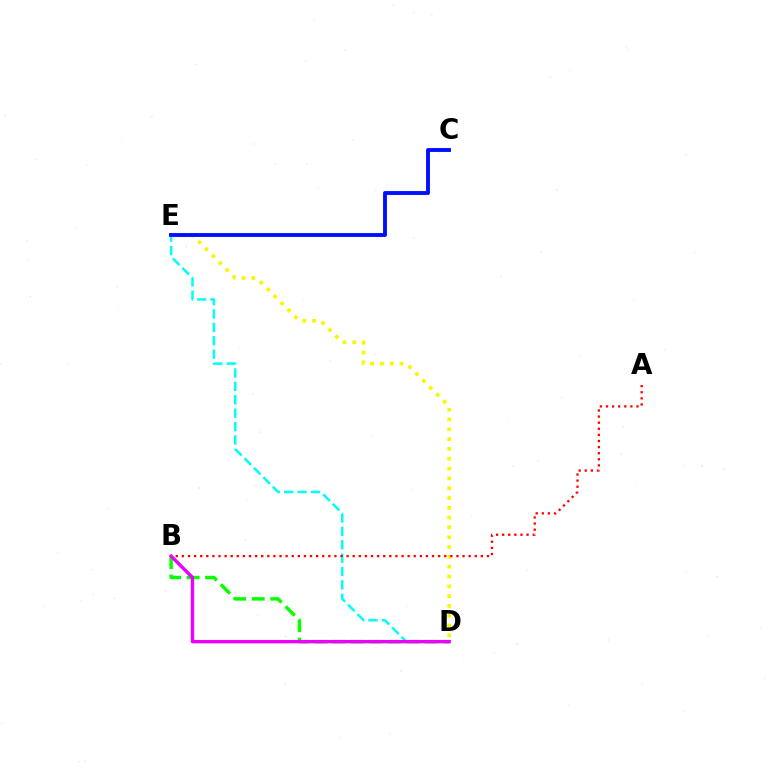{('B', 'D'): [{'color': '#08ff00', 'line_style': 'dashed', 'thickness': 2.51}, {'color': '#ee00ff', 'line_style': 'solid', 'thickness': 2.43}], ('D', 'E'): [{'color': '#00fff6', 'line_style': 'dashed', 'thickness': 1.82}, {'color': '#fcf500', 'line_style': 'dotted', 'thickness': 2.67}], ('A', 'B'): [{'color': '#ff0000', 'line_style': 'dotted', 'thickness': 1.66}], ('C', 'E'): [{'color': '#0010ff', 'line_style': 'solid', 'thickness': 2.79}]}